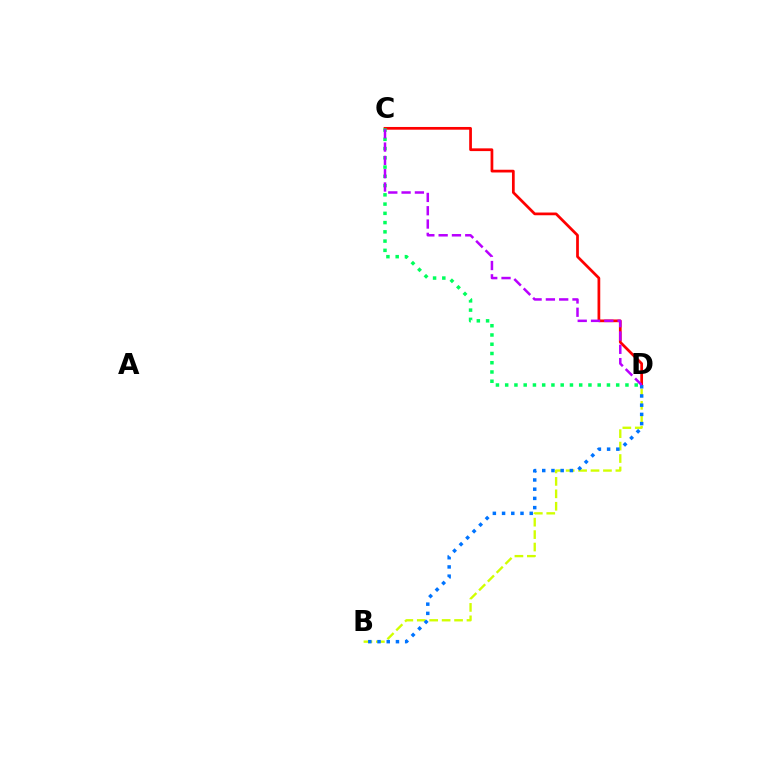{('B', 'D'): [{'color': '#d1ff00', 'line_style': 'dashed', 'thickness': 1.69}, {'color': '#0074ff', 'line_style': 'dotted', 'thickness': 2.5}], ('C', 'D'): [{'color': '#ff0000', 'line_style': 'solid', 'thickness': 1.97}, {'color': '#00ff5c', 'line_style': 'dotted', 'thickness': 2.51}, {'color': '#b900ff', 'line_style': 'dashed', 'thickness': 1.81}]}